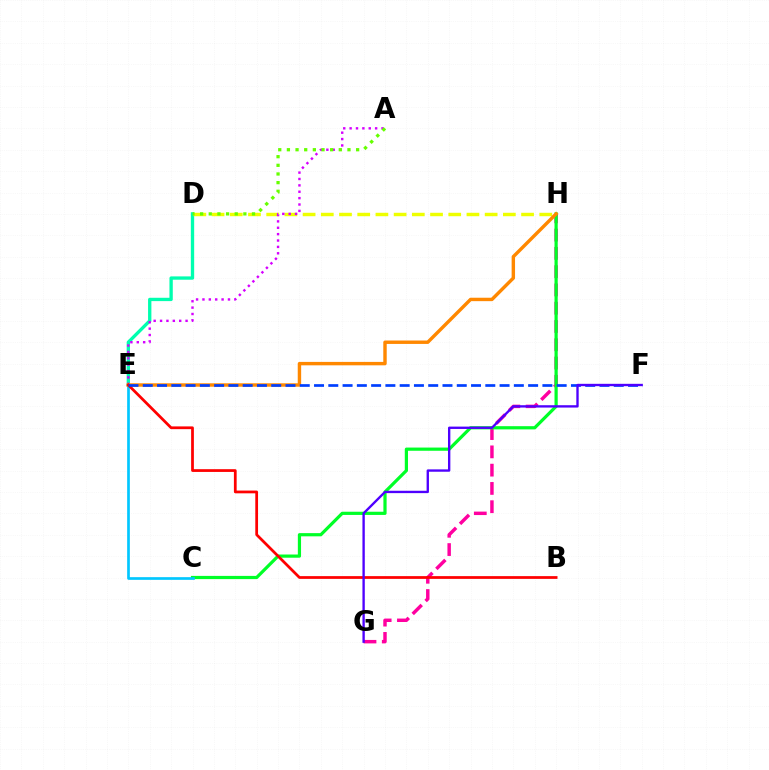{('D', 'E'): [{'color': '#00ffaf', 'line_style': 'solid', 'thickness': 2.4}], ('G', 'H'): [{'color': '#ff00a0', 'line_style': 'dashed', 'thickness': 2.48}], ('C', 'H'): [{'color': '#00ff27', 'line_style': 'solid', 'thickness': 2.31}], ('D', 'H'): [{'color': '#eeff00', 'line_style': 'dashed', 'thickness': 2.47}], ('C', 'E'): [{'color': '#00c7ff', 'line_style': 'solid', 'thickness': 1.93}], ('A', 'E'): [{'color': '#d600ff', 'line_style': 'dotted', 'thickness': 1.73}], ('E', 'H'): [{'color': '#ff8800', 'line_style': 'solid', 'thickness': 2.46}], ('A', 'D'): [{'color': '#66ff00', 'line_style': 'dotted', 'thickness': 2.35}], ('B', 'E'): [{'color': '#ff0000', 'line_style': 'solid', 'thickness': 1.98}], ('E', 'F'): [{'color': '#003fff', 'line_style': 'dashed', 'thickness': 1.94}], ('F', 'G'): [{'color': '#4f00ff', 'line_style': 'solid', 'thickness': 1.7}]}